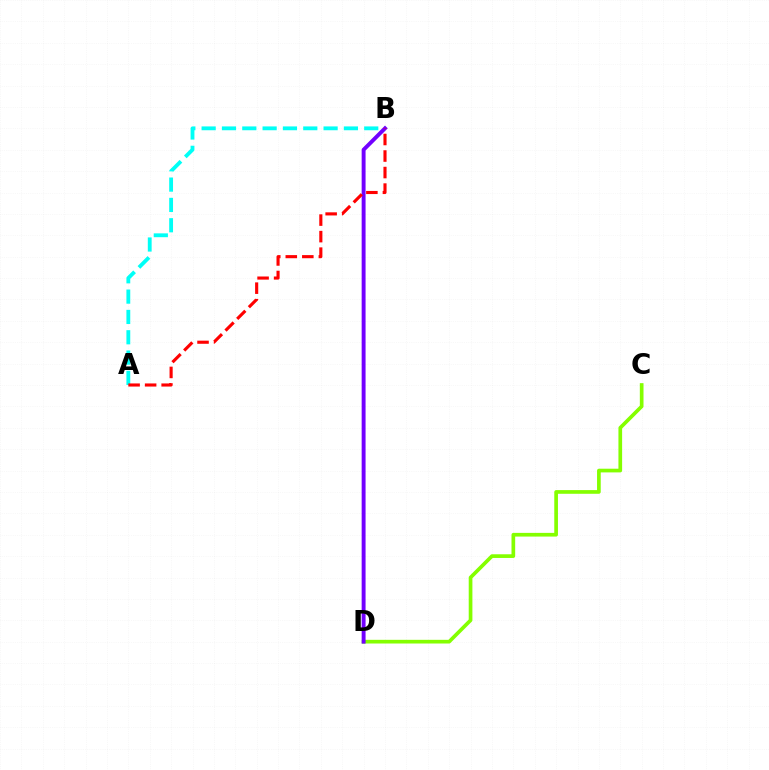{('A', 'B'): [{'color': '#00fff6', 'line_style': 'dashed', 'thickness': 2.76}, {'color': '#ff0000', 'line_style': 'dashed', 'thickness': 2.25}], ('C', 'D'): [{'color': '#84ff00', 'line_style': 'solid', 'thickness': 2.65}], ('B', 'D'): [{'color': '#7200ff', 'line_style': 'solid', 'thickness': 2.82}]}